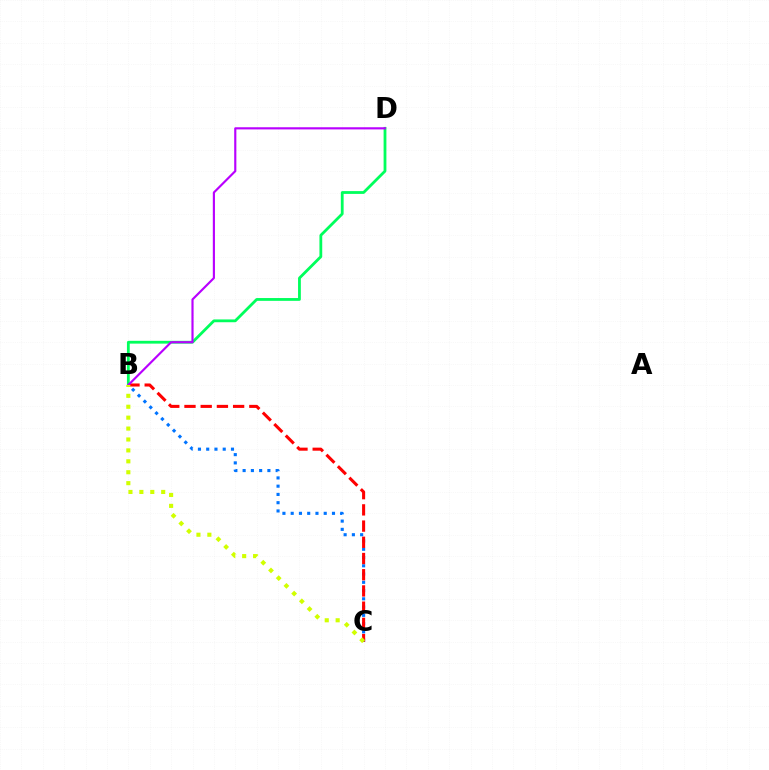{('B', 'D'): [{'color': '#00ff5c', 'line_style': 'solid', 'thickness': 2.01}, {'color': '#b900ff', 'line_style': 'solid', 'thickness': 1.55}], ('B', 'C'): [{'color': '#0074ff', 'line_style': 'dotted', 'thickness': 2.24}, {'color': '#ff0000', 'line_style': 'dashed', 'thickness': 2.2}, {'color': '#d1ff00', 'line_style': 'dotted', 'thickness': 2.97}]}